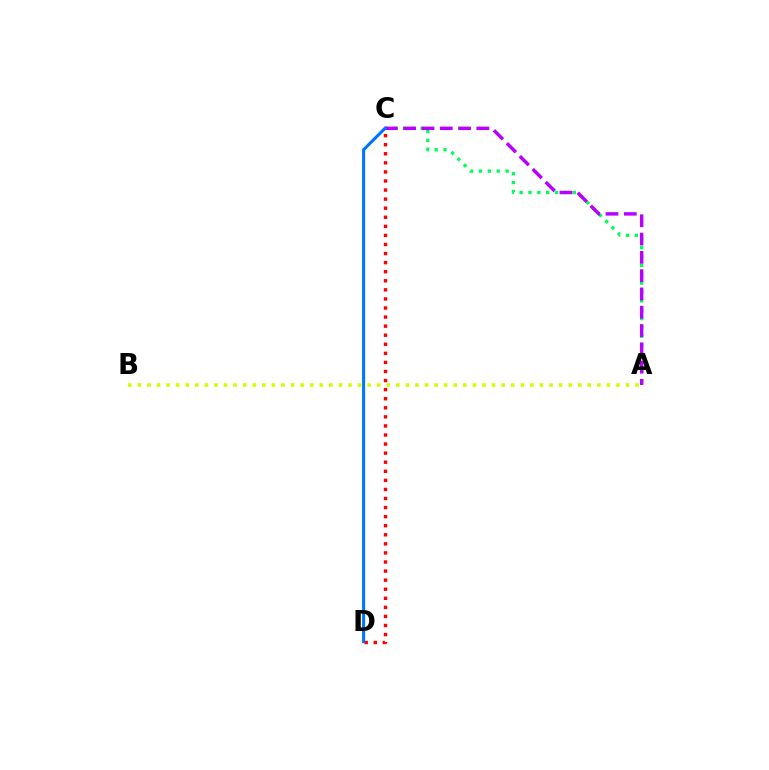{('A', 'C'): [{'color': '#00ff5c', 'line_style': 'dotted', 'thickness': 2.41}, {'color': '#b900ff', 'line_style': 'dashed', 'thickness': 2.48}], ('C', 'D'): [{'color': '#ff0000', 'line_style': 'dotted', 'thickness': 2.46}, {'color': '#0074ff', 'line_style': 'solid', 'thickness': 2.2}], ('A', 'B'): [{'color': '#d1ff00', 'line_style': 'dotted', 'thickness': 2.6}]}